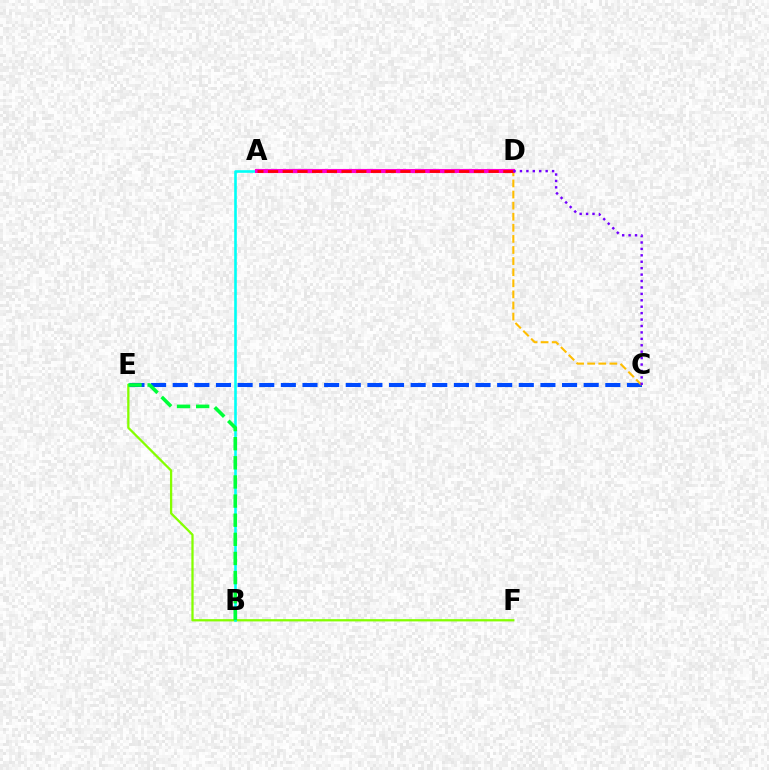{('C', 'E'): [{'color': '#004bff', 'line_style': 'dashed', 'thickness': 2.94}], ('E', 'F'): [{'color': '#84ff00', 'line_style': 'solid', 'thickness': 1.64}], ('C', 'D'): [{'color': '#ffbd00', 'line_style': 'dashed', 'thickness': 1.51}, {'color': '#7200ff', 'line_style': 'dotted', 'thickness': 1.75}], ('A', 'B'): [{'color': '#00fff6', 'line_style': 'solid', 'thickness': 1.88}], ('A', 'D'): [{'color': '#ff00cf', 'line_style': 'solid', 'thickness': 2.96}, {'color': '#ff0000', 'line_style': 'dashed', 'thickness': 2.0}], ('B', 'E'): [{'color': '#00ff39', 'line_style': 'dashed', 'thickness': 2.6}]}